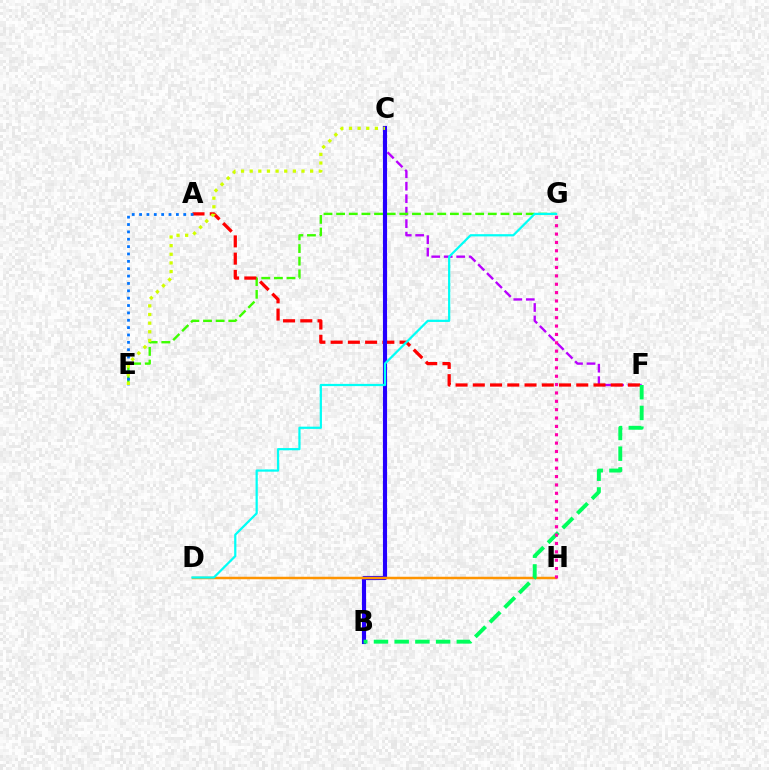{('C', 'F'): [{'color': '#b900ff', 'line_style': 'dashed', 'thickness': 1.69}], ('E', 'G'): [{'color': '#3dff00', 'line_style': 'dashed', 'thickness': 1.72}], ('A', 'F'): [{'color': '#ff0000', 'line_style': 'dashed', 'thickness': 2.34}], ('A', 'E'): [{'color': '#0074ff', 'line_style': 'dotted', 'thickness': 2.0}], ('B', 'C'): [{'color': '#2500ff', 'line_style': 'solid', 'thickness': 2.97}], ('D', 'H'): [{'color': '#ff9400', 'line_style': 'solid', 'thickness': 1.78}], ('B', 'F'): [{'color': '#00ff5c', 'line_style': 'dashed', 'thickness': 2.81}], ('C', 'E'): [{'color': '#d1ff00', 'line_style': 'dotted', 'thickness': 2.35}], ('G', 'H'): [{'color': '#ff00ac', 'line_style': 'dotted', 'thickness': 2.27}], ('D', 'G'): [{'color': '#00fff6', 'line_style': 'solid', 'thickness': 1.6}]}